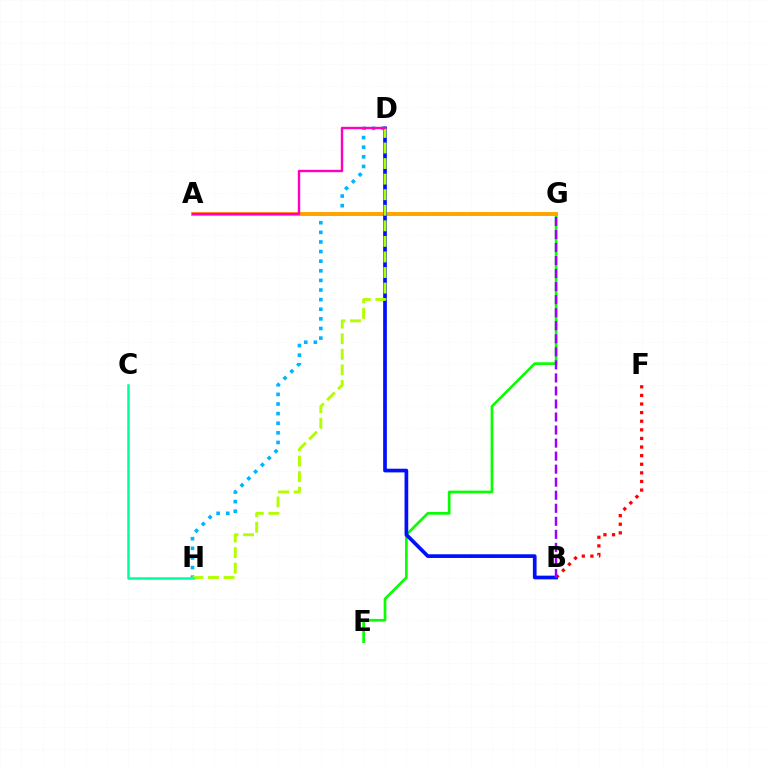{('E', 'G'): [{'color': '#08ff00', 'line_style': 'solid', 'thickness': 1.93}], ('B', 'F'): [{'color': '#ff0000', 'line_style': 'dotted', 'thickness': 2.34}], ('D', 'H'): [{'color': '#00b5ff', 'line_style': 'dotted', 'thickness': 2.61}, {'color': '#b3ff00', 'line_style': 'dashed', 'thickness': 2.11}], ('A', 'G'): [{'color': '#ffa500', 'line_style': 'solid', 'thickness': 2.85}], ('B', 'D'): [{'color': '#0010ff', 'line_style': 'solid', 'thickness': 2.66}], ('A', 'D'): [{'color': '#ff00bd', 'line_style': 'solid', 'thickness': 1.74}], ('B', 'G'): [{'color': '#9b00ff', 'line_style': 'dashed', 'thickness': 1.77}], ('C', 'H'): [{'color': '#00ff9d', 'line_style': 'solid', 'thickness': 1.8}]}